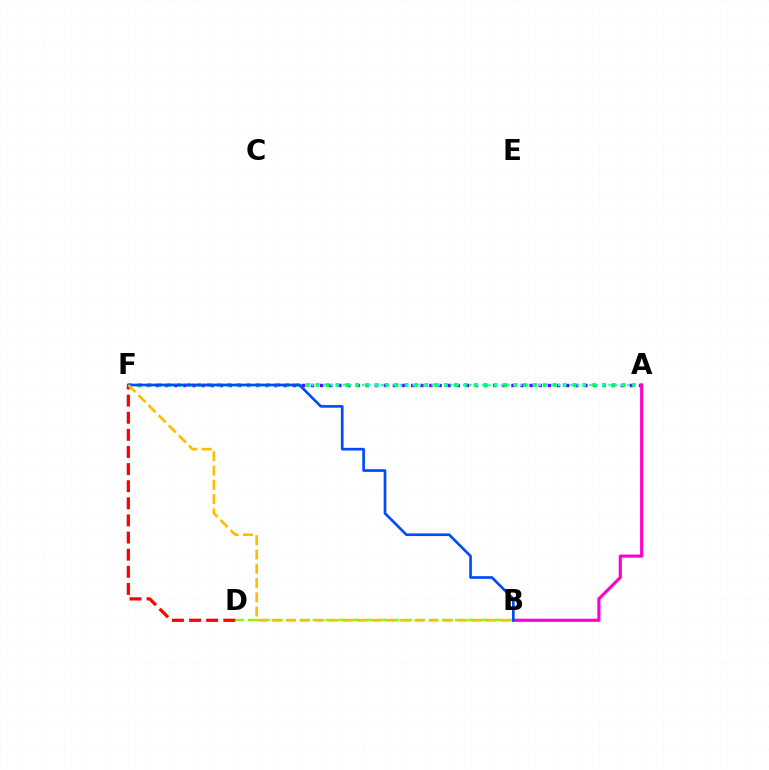{('A', 'F'): [{'color': '#7200ff', 'line_style': 'dotted', 'thickness': 2.48}, {'color': '#00ff39', 'line_style': 'dotted', 'thickness': 2.68}, {'color': '#00fff6', 'line_style': 'dotted', 'thickness': 1.72}], ('A', 'B'): [{'color': '#ff00cf', 'line_style': 'solid', 'thickness': 2.27}], ('D', 'F'): [{'color': '#ff0000', 'line_style': 'dashed', 'thickness': 2.33}], ('B', 'D'): [{'color': '#84ff00', 'line_style': 'dashed', 'thickness': 1.76}], ('B', 'F'): [{'color': '#004bff', 'line_style': 'solid', 'thickness': 1.92}, {'color': '#ffbd00', 'line_style': 'dashed', 'thickness': 1.94}]}